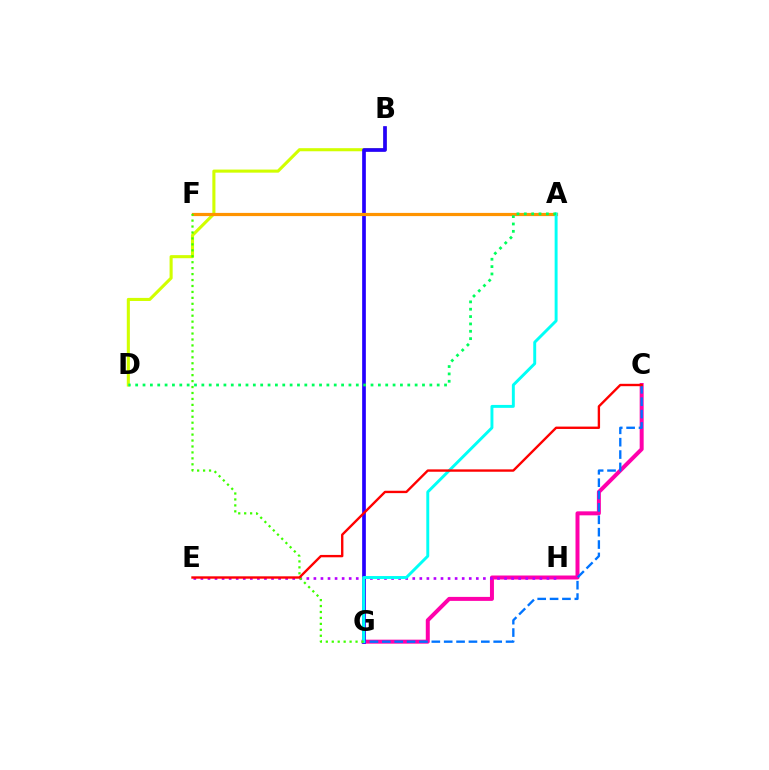{('B', 'D'): [{'color': '#d1ff00', 'line_style': 'solid', 'thickness': 2.22}], ('C', 'G'): [{'color': '#ff00ac', 'line_style': 'solid', 'thickness': 2.87}, {'color': '#0074ff', 'line_style': 'dashed', 'thickness': 1.68}], ('E', 'H'): [{'color': '#b900ff', 'line_style': 'dotted', 'thickness': 1.92}], ('B', 'G'): [{'color': '#2500ff', 'line_style': 'solid', 'thickness': 2.66}], ('A', 'F'): [{'color': '#ff9400', 'line_style': 'solid', 'thickness': 2.3}], ('A', 'G'): [{'color': '#00fff6', 'line_style': 'solid', 'thickness': 2.11}], ('F', 'G'): [{'color': '#3dff00', 'line_style': 'dotted', 'thickness': 1.62}], ('A', 'D'): [{'color': '#00ff5c', 'line_style': 'dotted', 'thickness': 2.0}], ('C', 'E'): [{'color': '#ff0000', 'line_style': 'solid', 'thickness': 1.71}]}